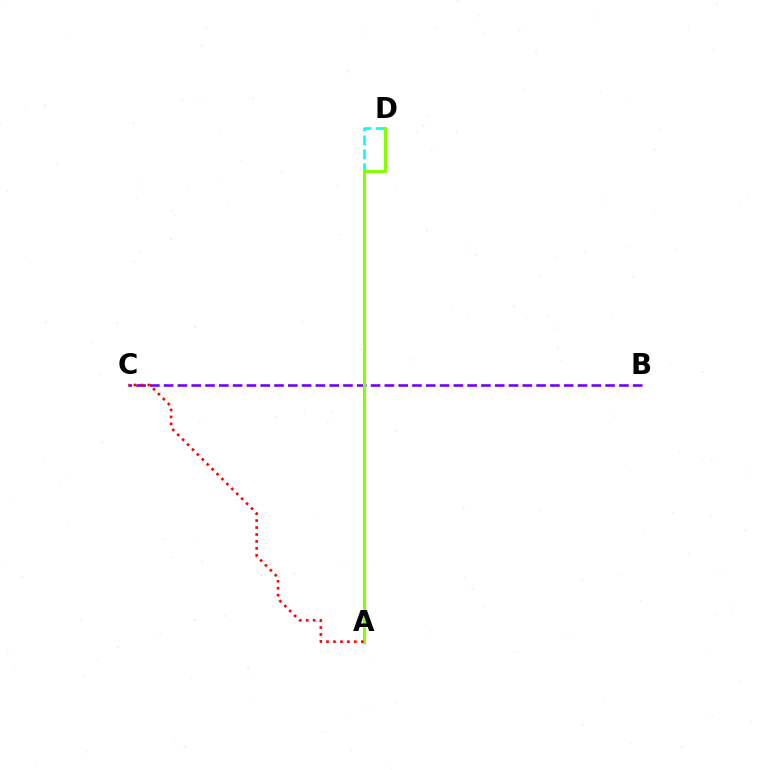{('B', 'C'): [{'color': '#7200ff', 'line_style': 'dashed', 'thickness': 1.87}], ('A', 'D'): [{'color': '#00fff6', 'line_style': 'dashed', 'thickness': 1.9}, {'color': '#84ff00', 'line_style': 'solid', 'thickness': 2.23}], ('A', 'C'): [{'color': '#ff0000', 'line_style': 'dotted', 'thickness': 1.89}]}